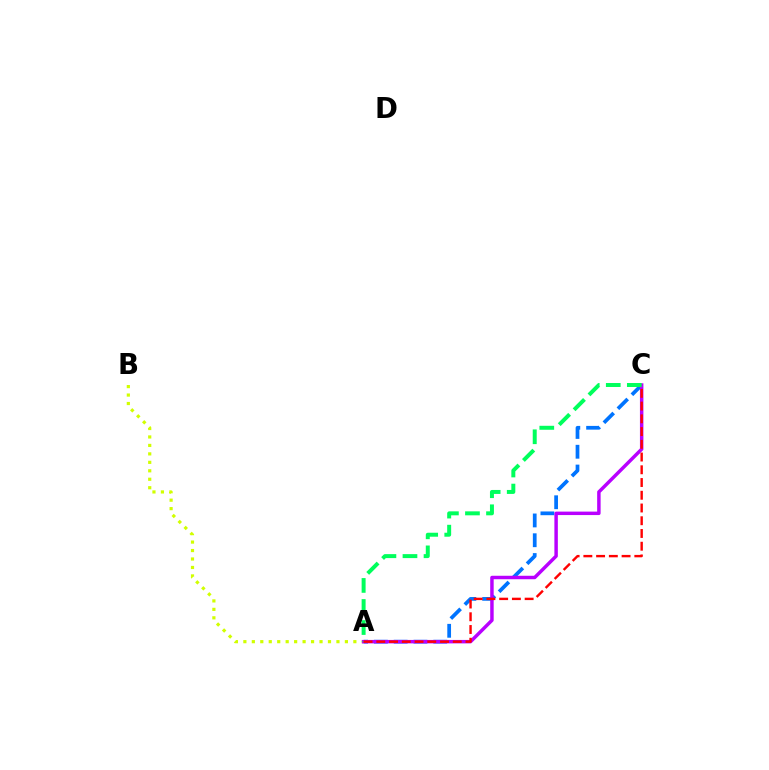{('A', 'C'): [{'color': '#0074ff', 'line_style': 'dashed', 'thickness': 2.69}, {'color': '#b900ff', 'line_style': 'solid', 'thickness': 2.49}, {'color': '#00ff5c', 'line_style': 'dashed', 'thickness': 2.86}, {'color': '#ff0000', 'line_style': 'dashed', 'thickness': 1.73}], ('A', 'B'): [{'color': '#d1ff00', 'line_style': 'dotted', 'thickness': 2.3}]}